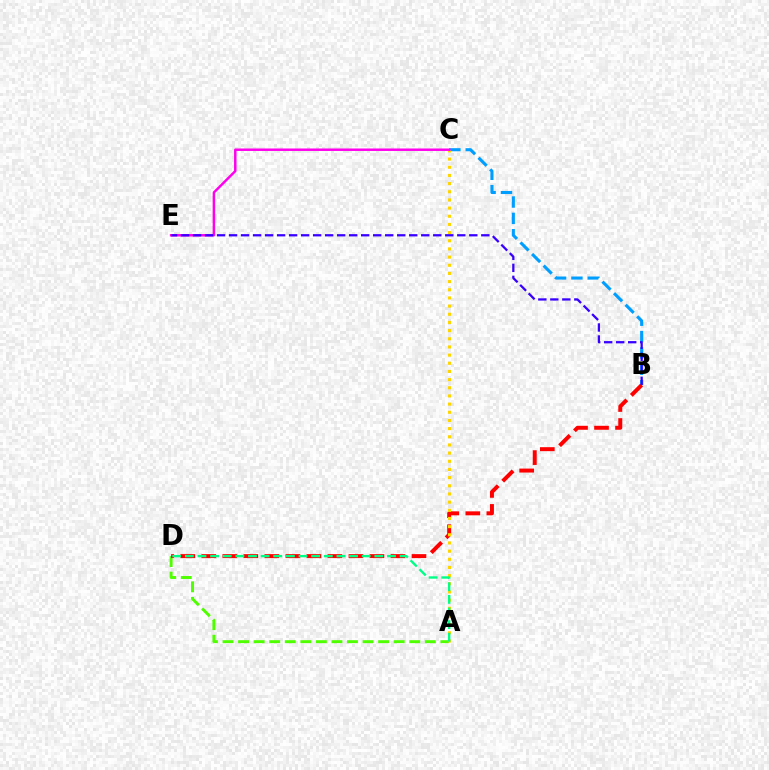{('A', 'D'): [{'color': '#4fff00', 'line_style': 'dashed', 'thickness': 2.11}, {'color': '#00ff86', 'line_style': 'dashed', 'thickness': 1.72}], ('B', 'C'): [{'color': '#009eff', 'line_style': 'dashed', 'thickness': 2.22}], ('B', 'D'): [{'color': '#ff0000', 'line_style': 'dashed', 'thickness': 2.86}], ('A', 'C'): [{'color': '#ffd500', 'line_style': 'dotted', 'thickness': 2.22}], ('C', 'E'): [{'color': '#ff00ed', 'line_style': 'solid', 'thickness': 1.79}], ('B', 'E'): [{'color': '#3700ff', 'line_style': 'dashed', 'thickness': 1.63}]}